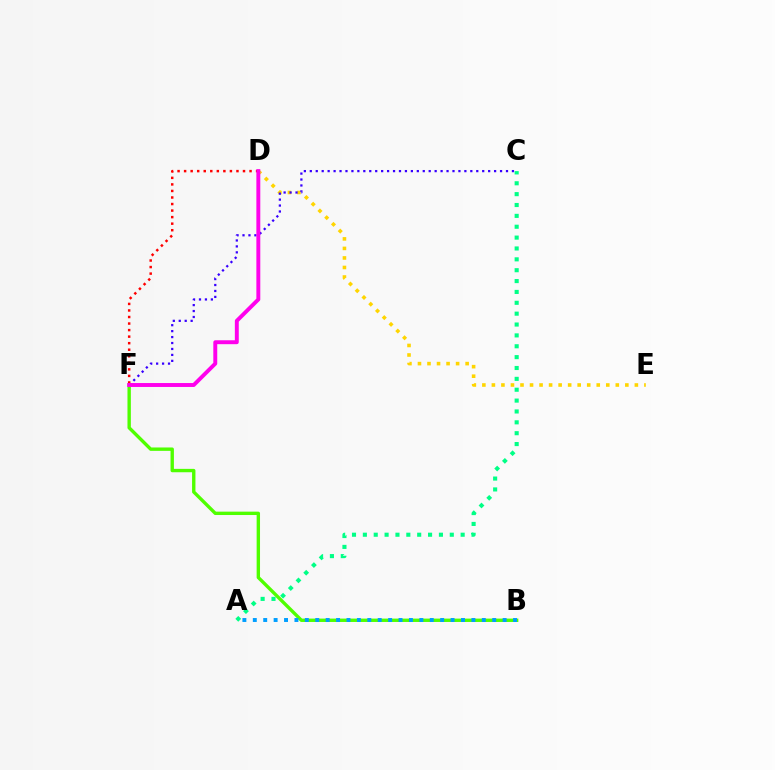{('D', 'E'): [{'color': '#ffd500', 'line_style': 'dotted', 'thickness': 2.59}], ('B', 'F'): [{'color': '#4fff00', 'line_style': 'solid', 'thickness': 2.43}], ('A', 'B'): [{'color': '#009eff', 'line_style': 'dotted', 'thickness': 2.83}], ('C', 'F'): [{'color': '#3700ff', 'line_style': 'dotted', 'thickness': 1.62}], ('D', 'F'): [{'color': '#ff0000', 'line_style': 'dotted', 'thickness': 1.78}, {'color': '#ff00ed', 'line_style': 'solid', 'thickness': 2.82}], ('A', 'C'): [{'color': '#00ff86', 'line_style': 'dotted', 'thickness': 2.95}]}